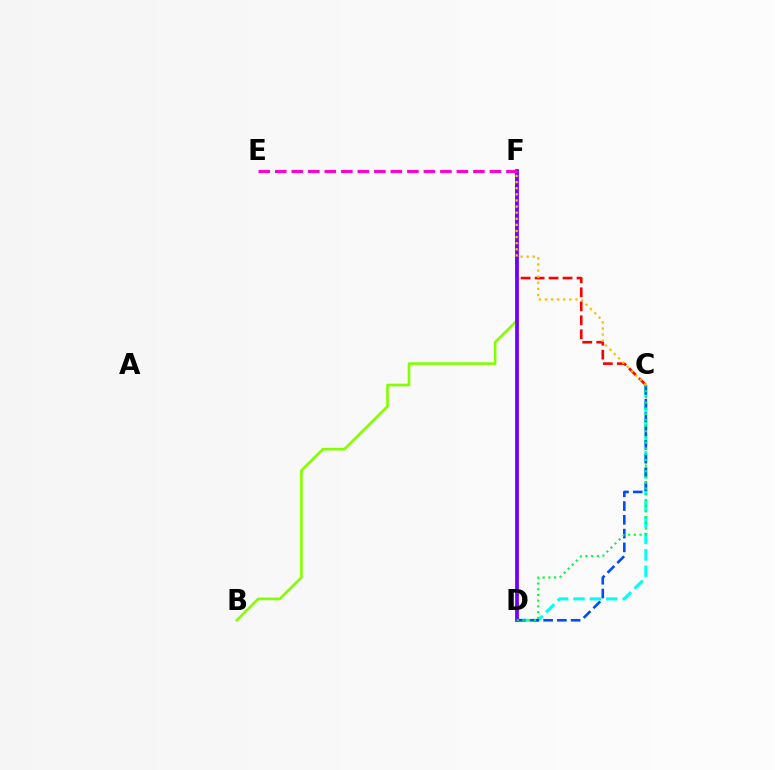{('B', 'F'): [{'color': '#84ff00', 'line_style': 'solid', 'thickness': 1.9}], ('C', 'F'): [{'color': '#ff0000', 'line_style': 'dashed', 'thickness': 1.9}, {'color': '#ffbd00', 'line_style': 'dotted', 'thickness': 1.66}], ('C', 'D'): [{'color': '#00fff6', 'line_style': 'dashed', 'thickness': 2.22}, {'color': '#004bff', 'line_style': 'dashed', 'thickness': 1.87}, {'color': '#00ff39', 'line_style': 'dotted', 'thickness': 1.56}], ('D', 'F'): [{'color': '#7200ff', 'line_style': 'solid', 'thickness': 2.7}], ('E', 'F'): [{'color': '#ff00cf', 'line_style': 'dashed', 'thickness': 2.24}]}